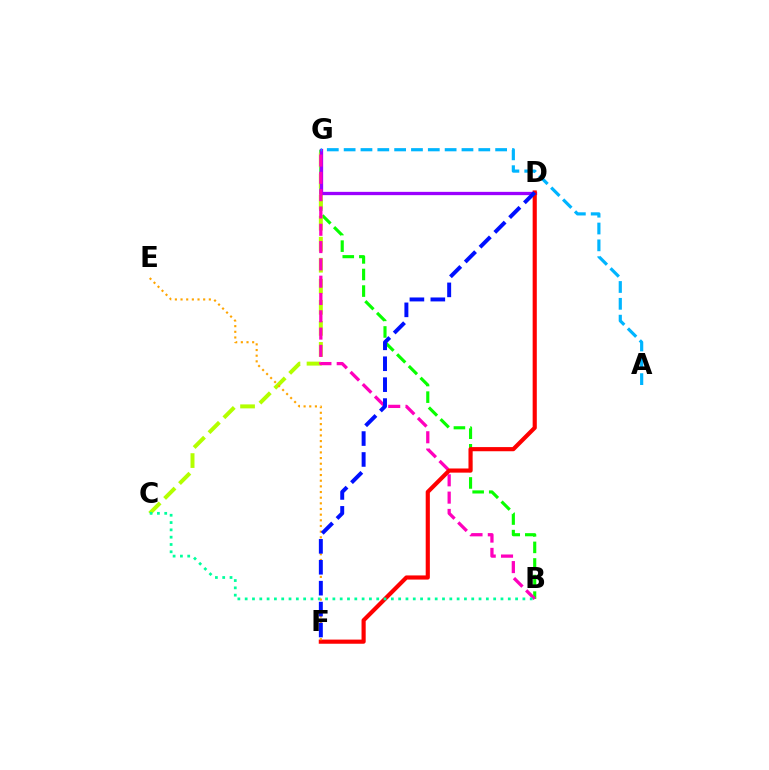{('B', 'G'): [{'color': '#08ff00', 'line_style': 'dashed', 'thickness': 2.25}, {'color': '#ff00bd', 'line_style': 'dashed', 'thickness': 2.35}], ('C', 'G'): [{'color': '#b3ff00', 'line_style': 'dashed', 'thickness': 2.86}], ('D', 'G'): [{'color': '#9b00ff', 'line_style': 'solid', 'thickness': 2.37}], ('D', 'F'): [{'color': '#ff0000', 'line_style': 'solid', 'thickness': 2.99}, {'color': '#0010ff', 'line_style': 'dashed', 'thickness': 2.84}], ('A', 'G'): [{'color': '#00b5ff', 'line_style': 'dashed', 'thickness': 2.29}], ('B', 'C'): [{'color': '#00ff9d', 'line_style': 'dotted', 'thickness': 1.99}], ('E', 'F'): [{'color': '#ffa500', 'line_style': 'dotted', 'thickness': 1.54}]}